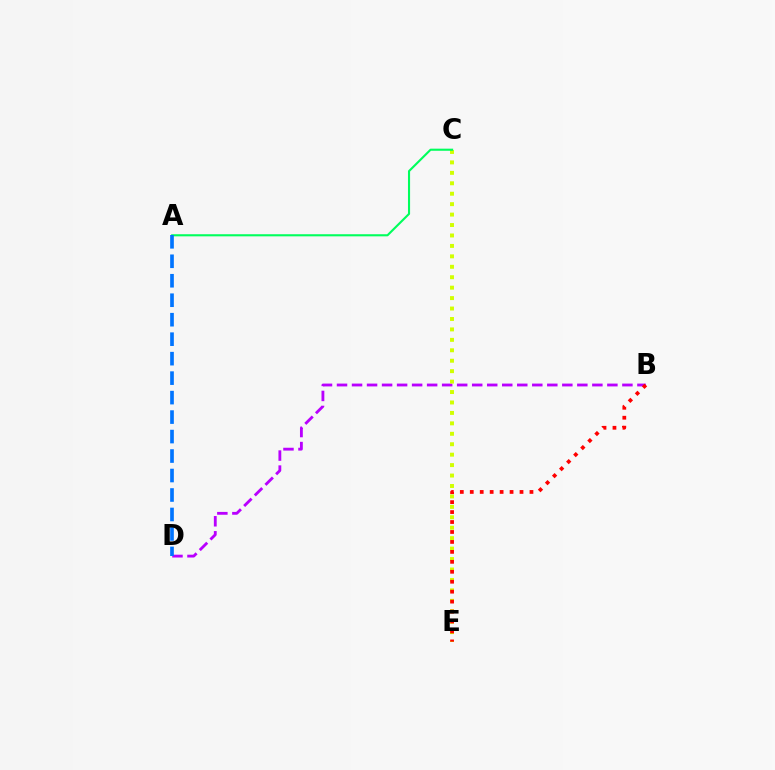{('B', 'D'): [{'color': '#b900ff', 'line_style': 'dashed', 'thickness': 2.04}], ('C', 'E'): [{'color': '#d1ff00', 'line_style': 'dotted', 'thickness': 2.84}], ('A', 'C'): [{'color': '#00ff5c', 'line_style': 'solid', 'thickness': 1.52}], ('B', 'E'): [{'color': '#ff0000', 'line_style': 'dotted', 'thickness': 2.7}], ('A', 'D'): [{'color': '#0074ff', 'line_style': 'dashed', 'thickness': 2.65}]}